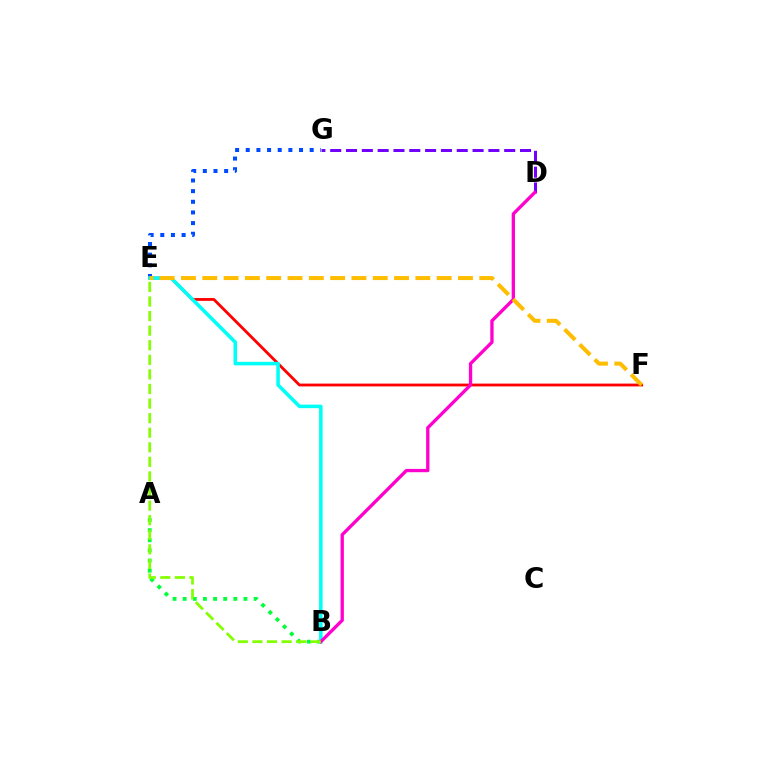{('D', 'G'): [{'color': '#7200ff', 'line_style': 'dashed', 'thickness': 2.15}], ('E', 'G'): [{'color': '#004bff', 'line_style': 'dotted', 'thickness': 2.89}], ('A', 'B'): [{'color': '#00ff39', 'line_style': 'dotted', 'thickness': 2.75}], ('E', 'F'): [{'color': '#ff0000', 'line_style': 'solid', 'thickness': 2.02}, {'color': '#ffbd00', 'line_style': 'dashed', 'thickness': 2.89}], ('B', 'E'): [{'color': '#00fff6', 'line_style': 'solid', 'thickness': 2.56}, {'color': '#84ff00', 'line_style': 'dashed', 'thickness': 1.98}], ('B', 'D'): [{'color': '#ff00cf', 'line_style': 'solid', 'thickness': 2.39}]}